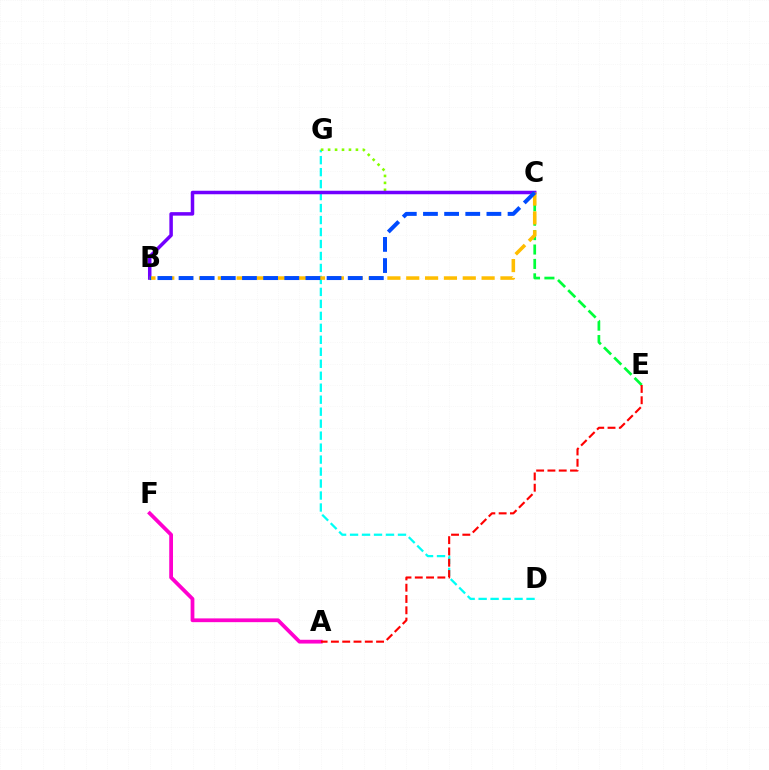{('D', 'G'): [{'color': '#00fff6', 'line_style': 'dashed', 'thickness': 1.63}], ('C', 'E'): [{'color': '#00ff39', 'line_style': 'dashed', 'thickness': 1.96}], ('C', 'G'): [{'color': '#84ff00', 'line_style': 'dotted', 'thickness': 1.89}], ('B', 'C'): [{'color': '#7200ff', 'line_style': 'solid', 'thickness': 2.52}, {'color': '#ffbd00', 'line_style': 'dashed', 'thickness': 2.56}, {'color': '#004bff', 'line_style': 'dashed', 'thickness': 2.87}], ('A', 'F'): [{'color': '#ff00cf', 'line_style': 'solid', 'thickness': 2.71}], ('A', 'E'): [{'color': '#ff0000', 'line_style': 'dashed', 'thickness': 1.53}]}